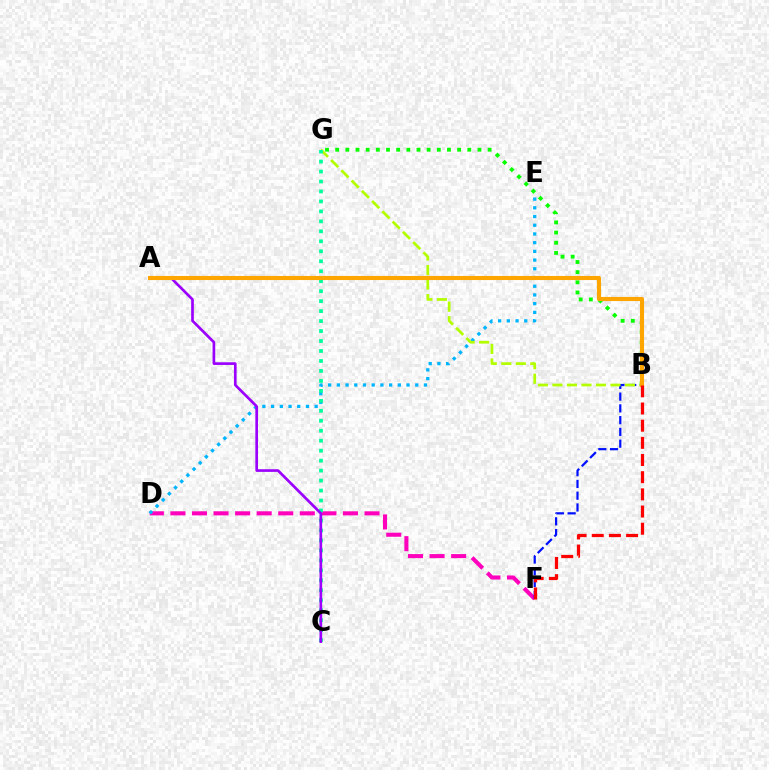{('D', 'F'): [{'color': '#ff00bd', 'line_style': 'dashed', 'thickness': 2.93}], ('D', 'E'): [{'color': '#00b5ff', 'line_style': 'dotted', 'thickness': 2.37}], ('B', 'G'): [{'color': '#08ff00', 'line_style': 'dotted', 'thickness': 2.76}, {'color': '#b3ff00', 'line_style': 'dashed', 'thickness': 1.97}], ('B', 'F'): [{'color': '#0010ff', 'line_style': 'dashed', 'thickness': 1.6}, {'color': '#ff0000', 'line_style': 'dashed', 'thickness': 2.33}], ('C', 'G'): [{'color': '#00ff9d', 'line_style': 'dotted', 'thickness': 2.71}], ('A', 'C'): [{'color': '#9b00ff', 'line_style': 'solid', 'thickness': 1.92}], ('A', 'B'): [{'color': '#ffa500', 'line_style': 'solid', 'thickness': 2.95}]}